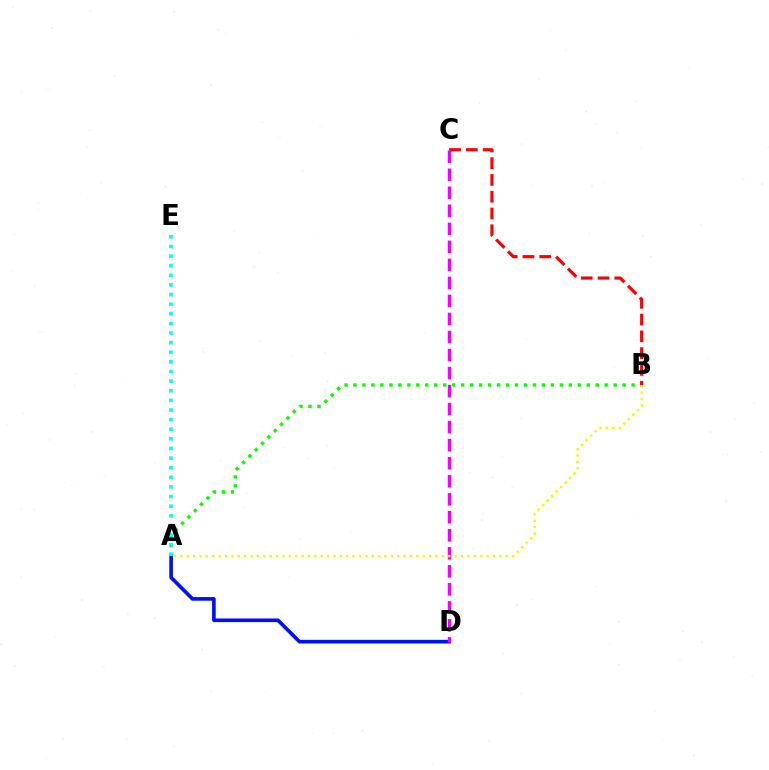{('A', 'D'): [{'color': '#0010ff', 'line_style': 'solid', 'thickness': 2.63}], ('C', 'D'): [{'color': '#ee00ff', 'line_style': 'dashed', 'thickness': 2.45}], ('A', 'B'): [{'color': '#08ff00', 'line_style': 'dotted', 'thickness': 2.44}, {'color': '#fcf500', 'line_style': 'dotted', 'thickness': 1.73}], ('B', 'C'): [{'color': '#ff0000', 'line_style': 'dashed', 'thickness': 2.28}], ('A', 'E'): [{'color': '#00fff6', 'line_style': 'dotted', 'thickness': 2.61}]}